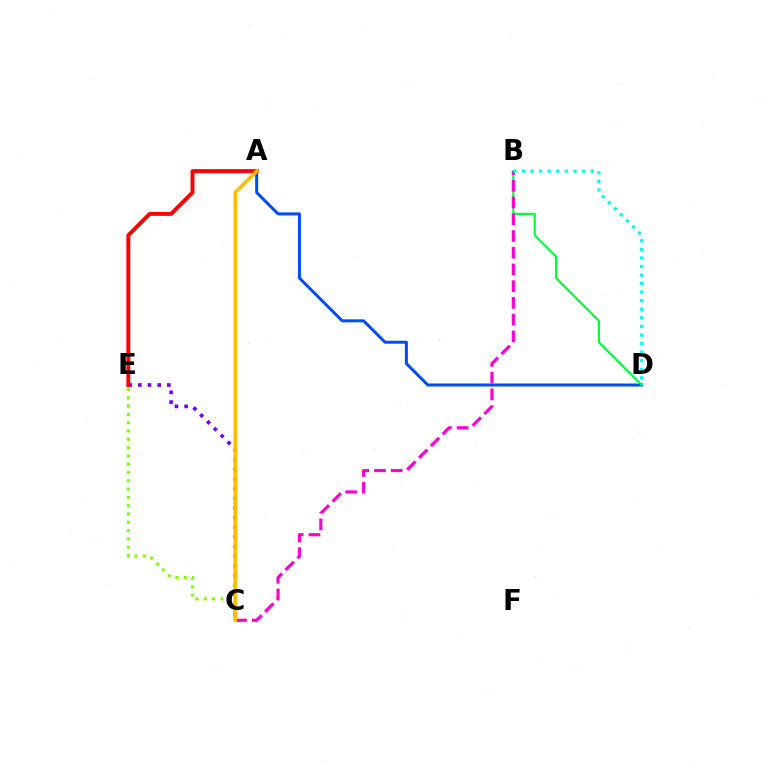{('A', 'D'): [{'color': '#004bff', 'line_style': 'solid', 'thickness': 2.16}], ('B', 'D'): [{'color': '#00ff39', 'line_style': 'solid', 'thickness': 1.57}, {'color': '#00fff6', 'line_style': 'dotted', 'thickness': 2.33}], ('C', 'E'): [{'color': '#7200ff', 'line_style': 'dotted', 'thickness': 2.63}, {'color': '#84ff00', 'line_style': 'dotted', 'thickness': 2.25}], ('A', 'E'): [{'color': '#ff0000', 'line_style': 'solid', 'thickness': 2.84}], ('B', 'C'): [{'color': '#ff00cf', 'line_style': 'dashed', 'thickness': 2.27}], ('A', 'C'): [{'color': '#ffbd00', 'line_style': 'solid', 'thickness': 2.61}]}